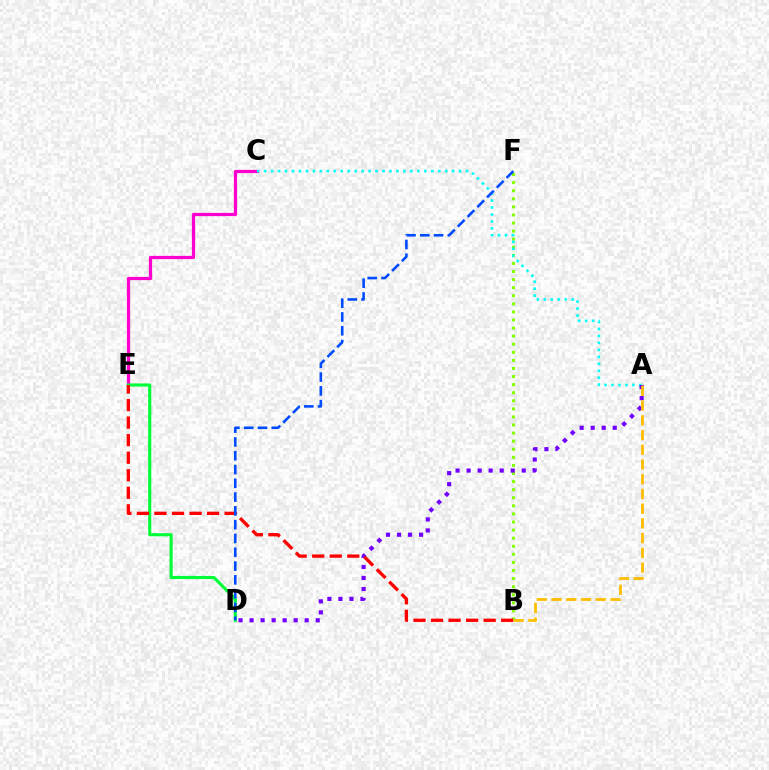{('B', 'F'): [{'color': '#84ff00', 'line_style': 'dotted', 'thickness': 2.2}], ('C', 'E'): [{'color': '#ff00cf', 'line_style': 'solid', 'thickness': 2.33}], ('A', 'C'): [{'color': '#00fff6', 'line_style': 'dotted', 'thickness': 1.89}], ('D', 'E'): [{'color': '#00ff39', 'line_style': 'solid', 'thickness': 2.25}], ('A', 'D'): [{'color': '#7200ff', 'line_style': 'dotted', 'thickness': 2.99}], ('B', 'E'): [{'color': '#ff0000', 'line_style': 'dashed', 'thickness': 2.38}], ('A', 'B'): [{'color': '#ffbd00', 'line_style': 'dashed', 'thickness': 2.0}], ('D', 'F'): [{'color': '#004bff', 'line_style': 'dashed', 'thickness': 1.87}]}